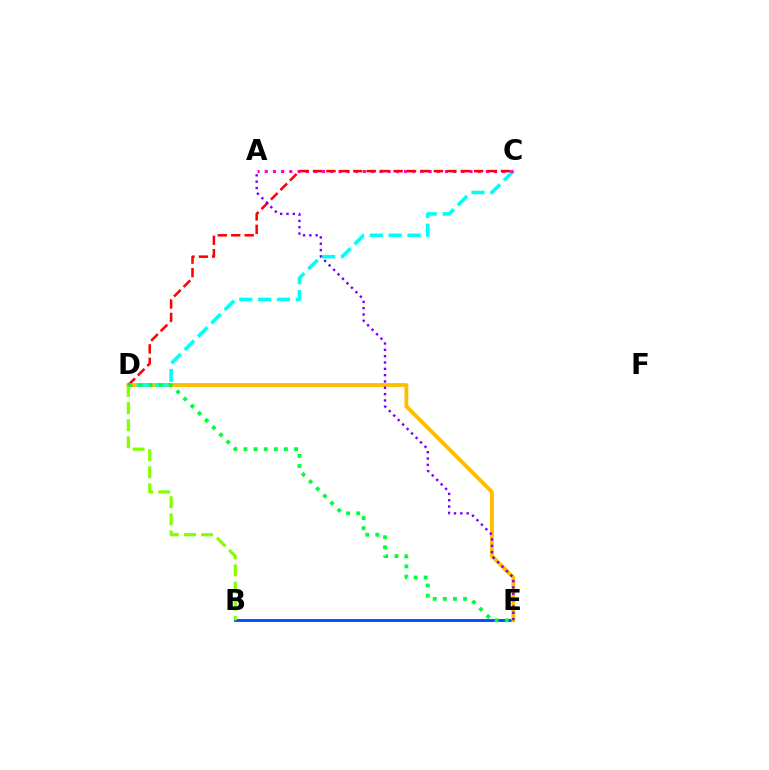{('B', 'E'): [{'color': '#004bff', 'line_style': 'solid', 'thickness': 2.05}], ('D', 'E'): [{'color': '#ffbd00', 'line_style': 'solid', 'thickness': 2.77}, {'color': '#00ff39', 'line_style': 'dotted', 'thickness': 2.75}], ('C', 'D'): [{'color': '#00fff6', 'line_style': 'dashed', 'thickness': 2.56}, {'color': '#ff0000', 'line_style': 'dashed', 'thickness': 1.82}], ('A', 'C'): [{'color': '#ff00cf', 'line_style': 'dotted', 'thickness': 2.23}], ('B', 'D'): [{'color': '#84ff00', 'line_style': 'dashed', 'thickness': 2.33}], ('A', 'E'): [{'color': '#7200ff', 'line_style': 'dotted', 'thickness': 1.72}]}